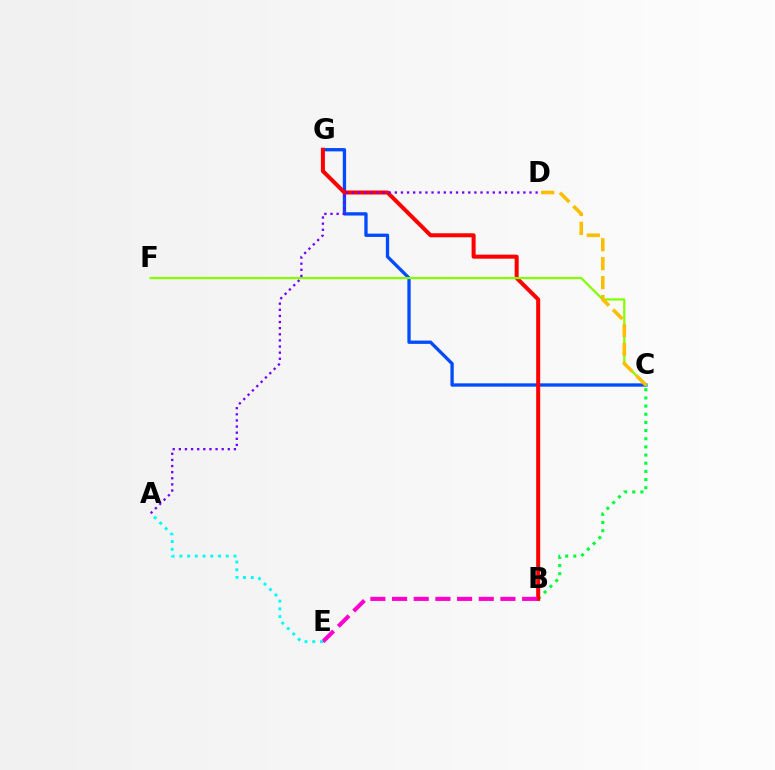{('B', 'C'): [{'color': '#00ff39', 'line_style': 'dotted', 'thickness': 2.22}], ('C', 'G'): [{'color': '#004bff', 'line_style': 'solid', 'thickness': 2.39}], ('B', 'G'): [{'color': '#ff0000', 'line_style': 'solid', 'thickness': 2.89}], ('C', 'F'): [{'color': '#84ff00', 'line_style': 'solid', 'thickness': 1.62}], ('B', 'E'): [{'color': '#ff00cf', 'line_style': 'dashed', 'thickness': 2.94}], ('A', 'D'): [{'color': '#7200ff', 'line_style': 'dotted', 'thickness': 1.66}], ('A', 'E'): [{'color': '#00fff6', 'line_style': 'dotted', 'thickness': 2.1}], ('C', 'D'): [{'color': '#ffbd00', 'line_style': 'dashed', 'thickness': 2.57}]}